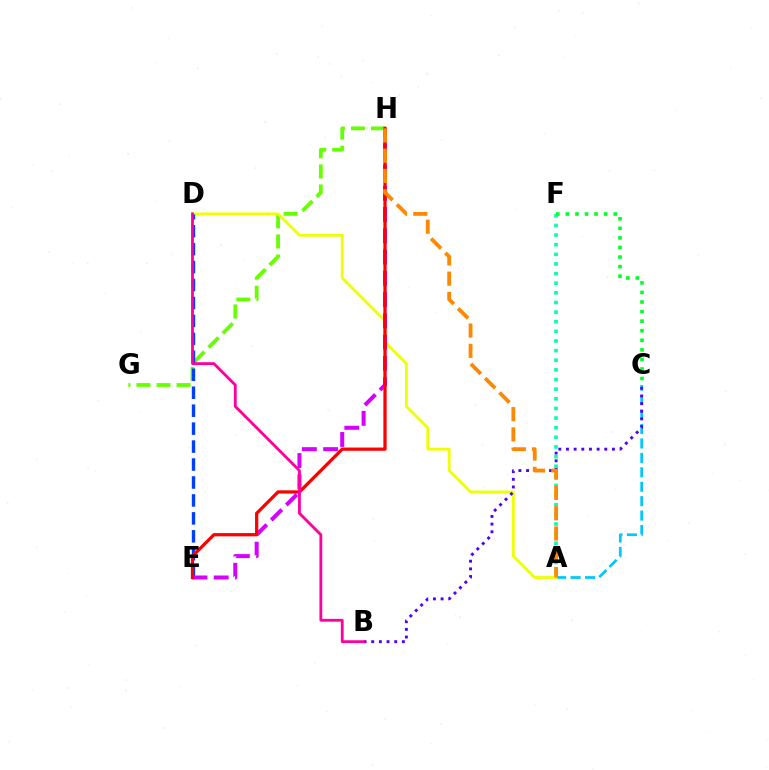{('G', 'H'): [{'color': '#66ff00', 'line_style': 'dashed', 'thickness': 2.72}], ('A', 'C'): [{'color': '#00c7ff', 'line_style': 'dashed', 'thickness': 1.96}], ('A', 'D'): [{'color': '#eeff00', 'line_style': 'solid', 'thickness': 2.0}], ('D', 'E'): [{'color': '#003fff', 'line_style': 'dashed', 'thickness': 2.44}], ('E', 'H'): [{'color': '#d600ff', 'line_style': 'dashed', 'thickness': 2.89}, {'color': '#ff0000', 'line_style': 'solid', 'thickness': 2.34}], ('B', 'C'): [{'color': '#4f00ff', 'line_style': 'dotted', 'thickness': 2.08}], ('A', 'F'): [{'color': '#00ffaf', 'line_style': 'dotted', 'thickness': 2.62}], ('B', 'D'): [{'color': '#ff00a0', 'line_style': 'solid', 'thickness': 2.03}], ('A', 'H'): [{'color': '#ff8800', 'line_style': 'dashed', 'thickness': 2.75}], ('C', 'F'): [{'color': '#00ff27', 'line_style': 'dotted', 'thickness': 2.6}]}